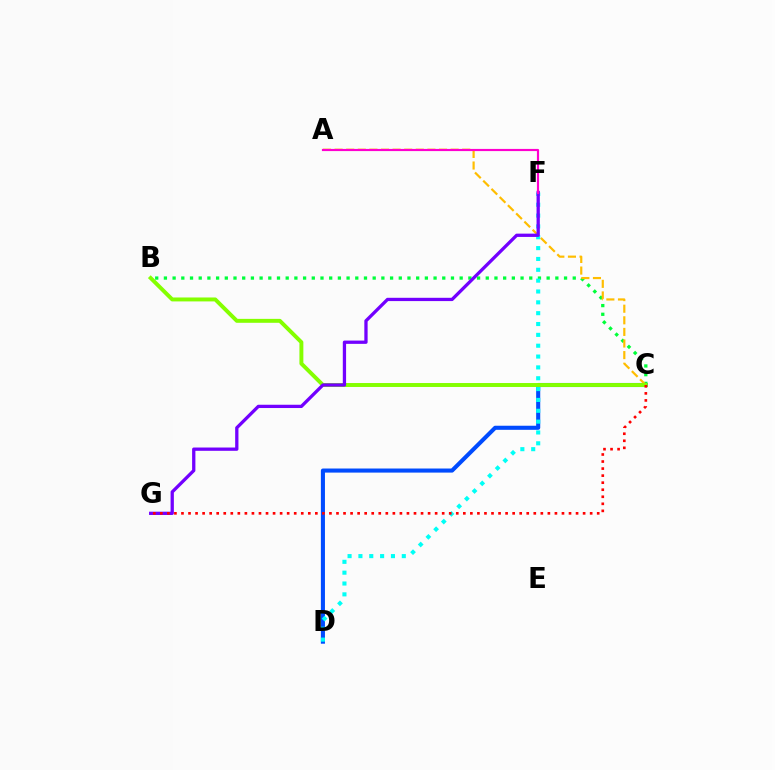{('B', 'C'): [{'color': '#00ff39', 'line_style': 'dotted', 'thickness': 2.36}, {'color': '#84ff00', 'line_style': 'solid', 'thickness': 2.83}], ('C', 'D'): [{'color': '#004bff', 'line_style': 'solid', 'thickness': 2.94}], ('A', 'C'): [{'color': '#ffbd00', 'line_style': 'dashed', 'thickness': 1.58}], ('D', 'F'): [{'color': '#00fff6', 'line_style': 'dotted', 'thickness': 2.95}], ('F', 'G'): [{'color': '#7200ff', 'line_style': 'solid', 'thickness': 2.36}], ('C', 'G'): [{'color': '#ff0000', 'line_style': 'dotted', 'thickness': 1.91}], ('A', 'F'): [{'color': '#ff00cf', 'line_style': 'solid', 'thickness': 1.56}]}